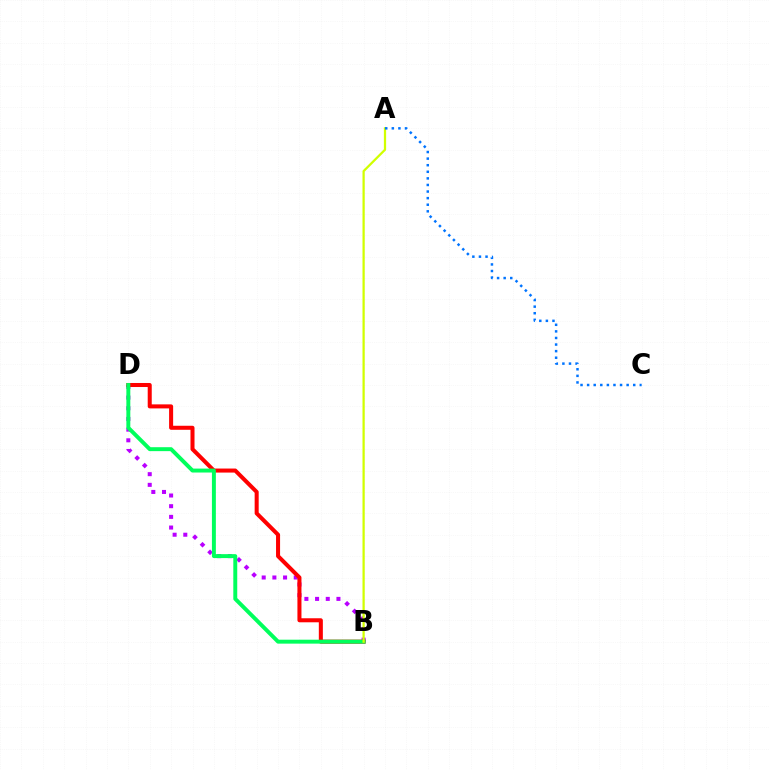{('B', 'D'): [{'color': '#b900ff', 'line_style': 'dotted', 'thickness': 2.9}, {'color': '#ff0000', 'line_style': 'solid', 'thickness': 2.9}, {'color': '#00ff5c', 'line_style': 'solid', 'thickness': 2.84}], ('A', 'B'): [{'color': '#d1ff00', 'line_style': 'solid', 'thickness': 1.62}], ('A', 'C'): [{'color': '#0074ff', 'line_style': 'dotted', 'thickness': 1.79}]}